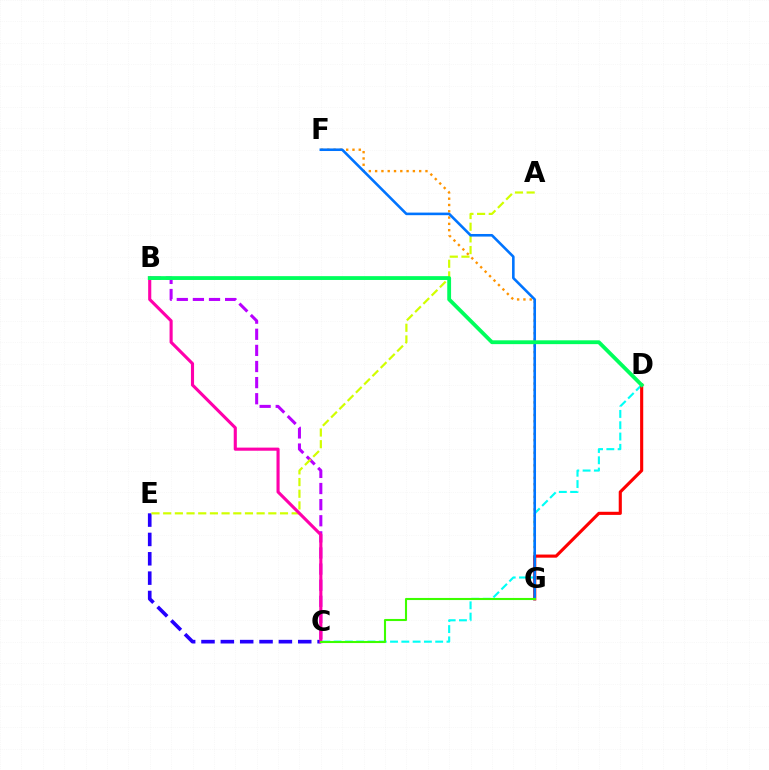{('C', 'D'): [{'color': '#00fff6', 'line_style': 'dashed', 'thickness': 1.53}], ('B', 'C'): [{'color': '#b900ff', 'line_style': 'dashed', 'thickness': 2.19}, {'color': '#ff00ac', 'line_style': 'solid', 'thickness': 2.24}], ('C', 'E'): [{'color': '#2500ff', 'line_style': 'dashed', 'thickness': 2.63}], ('A', 'E'): [{'color': '#d1ff00', 'line_style': 'dashed', 'thickness': 1.59}], ('F', 'G'): [{'color': '#ff9400', 'line_style': 'dotted', 'thickness': 1.71}, {'color': '#0074ff', 'line_style': 'solid', 'thickness': 1.86}], ('D', 'G'): [{'color': '#ff0000', 'line_style': 'solid', 'thickness': 2.25}], ('B', 'D'): [{'color': '#00ff5c', 'line_style': 'solid', 'thickness': 2.75}], ('C', 'G'): [{'color': '#3dff00', 'line_style': 'solid', 'thickness': 1.51}]}